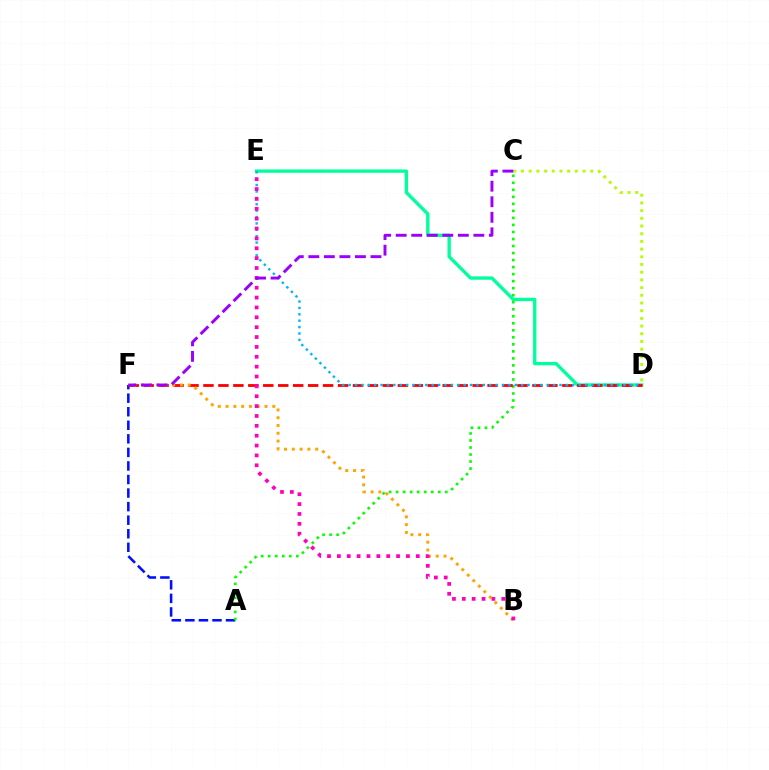{('D', 'E'): [{'color': '#00ff9d', 'line_style': 'solid', 'thickness': 2.41}, {'color': '#00b5ff', 'line_style': 'dotted', 'thickness': 1.74}], ('A', 'F'): [{'color': '#0010ff', 'line_style': 'dashed', 'thickness': 1.84}], ('A', 'C'): [{'color': '#08ff00', 'line_style': 'dotted', 'thickness': 1.91}], ('D', 'F'): [{'color': '#ff0000', 'line_style': 'dashed', 'thickness': 2.03}], ('B', 'F'): [{'color': '#ffa500', 'line_style': 'dotted', 'thickness': 2.12}], ('C', 'D'): [{'color': '#b3ff00', 'line_style': 'dotted', 'thickness': 2.09}], ('B', 'E'): [{'color': '#ff00bd', 'line_style': 'dotted', 'thickness': 2.68}], ('C', 'F'): [{'color': '#9b00ff', 'line_style': 'dashed', 'thickness': 2.11}]}